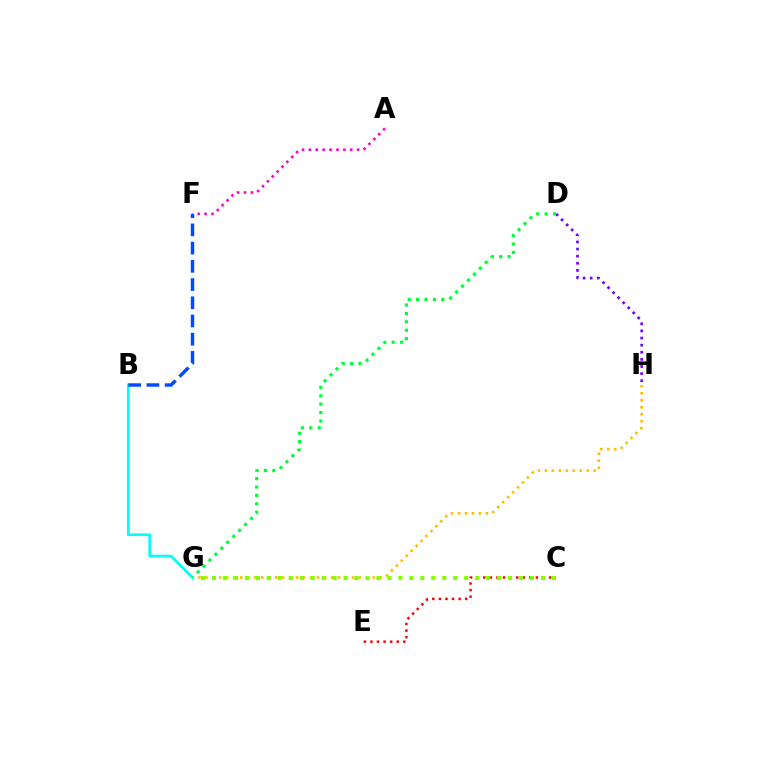{('C', 'E'): [{'color': '#ff0000', 'line_style': 'dotted', 'thickness': 1.79}], ('G', 'H'): [{'color': '#ffbd00', 'line_style': 'dotted', 'thickness': 1.9}], ('A', 'F'): [{'color': '#ff00cf', 'line_style': 'dotted', 'thickness': 1.87}], ('D', 'H'): [{'color': '#7200ff', 'line_style': 'dotted', 'thickness': 1.93}], ('B', 'G'): [{'color': '#00fff6', 'line_style': 'solid', 'thickness': 1.97}], ('B', 'F'): [{'color': '#004bff', 'line_style': 'dashed', 'thickness': 2.47}], ('D', 'G'): [{'color': '#00ff39', 'line_style': 'dotted', 'thickness': 2.28}], ('C', 'G'): [{'color': '#84ff00', 'line_style': 'dotted', 'thickness': 2.98}]}